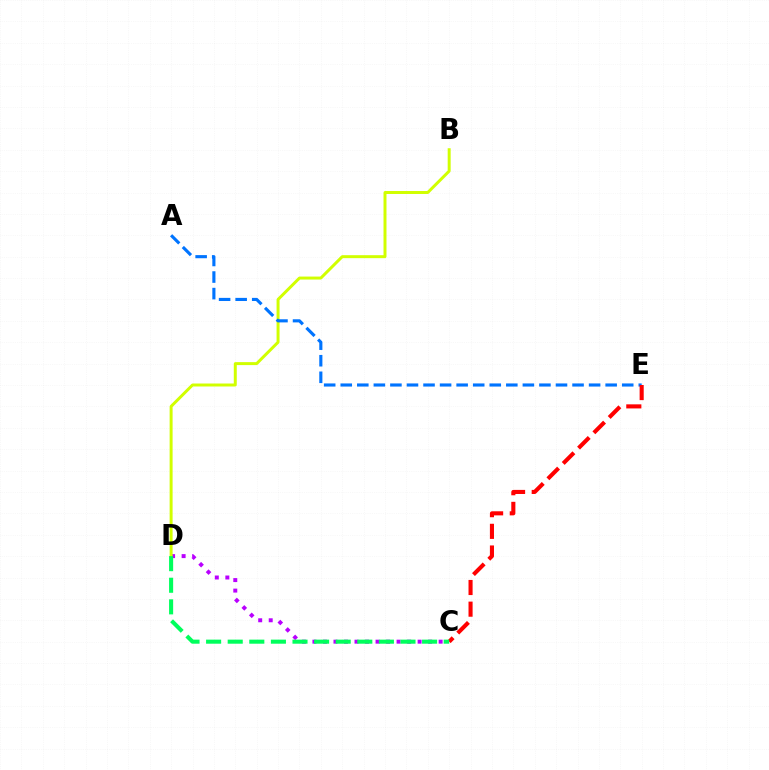{('C', 'D'): [{'color': '#b900ff', 'line_style': 'dotted', 'thickness': 2.86}, {'color': '#00ff5c', 'line_style': 'dashed', 'thickness': 2.93}], ('B', 'D'): [{'color': '#d1ff00', 'line_style': 'solid', 'thickness': 2.14}], ('A', 'E'): [{'color': '#0074ff', 'line_style': 'dashed', 'thickness': 2.25}], ('C', 'E'): [{'color': '#ff0000', 'line_style': 'dashed', 'thickness': 2.94}]}